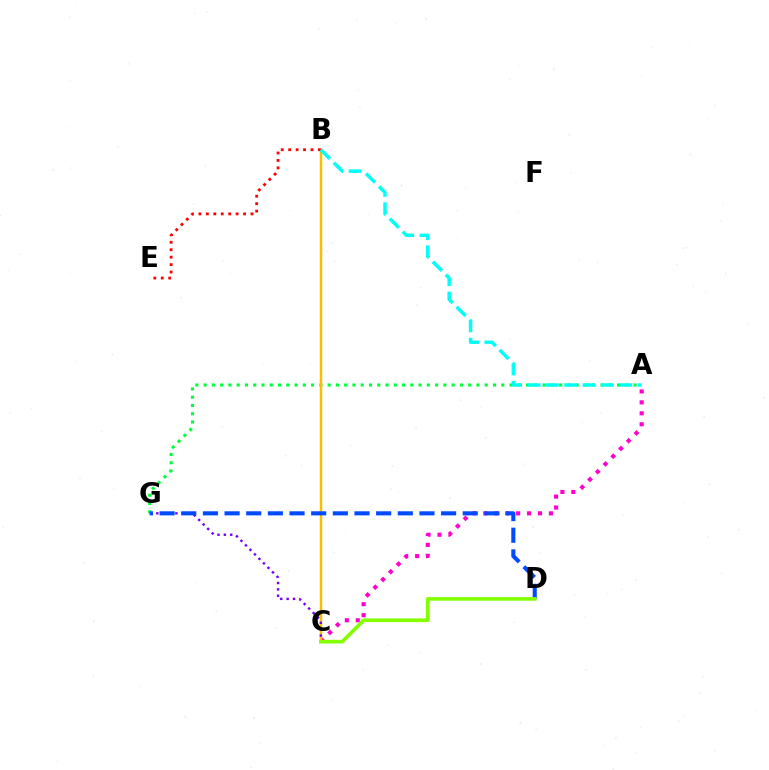{('A', 'G'): [{'color': '#00ff39', 'line_style': 'dotted', 'thickness': 2.25}], ('A', 'C'): [{'color': '#ff00cf', 'line_style': 'dotted', 'thickness': 2.97}], ('B', 'C'): [{'color': '#ffbd00', 'line_style': 'solid', 'thickness': 1.79}], ('C', 'G'): [{'color': '#7200ff', 'line_style': 'dotted', 'thickness': 1.73}], ('B', 'E'): [{'color': '#ff0000', 'line_style': 'dotted', 'thickness': 2.02}], ('A', 'B'): [{'color': '#00fff6', 'line_style': 'dashed', 'thickness': 2.49}], ('D', 'G'): [{'color': '#004bff', 'line_style': 'dashed', 'thickness': 2.94}], ('C', 'D'): [{'color': '#84ff00', 'line_style': 'solid', 'thickness': 2.63}]}